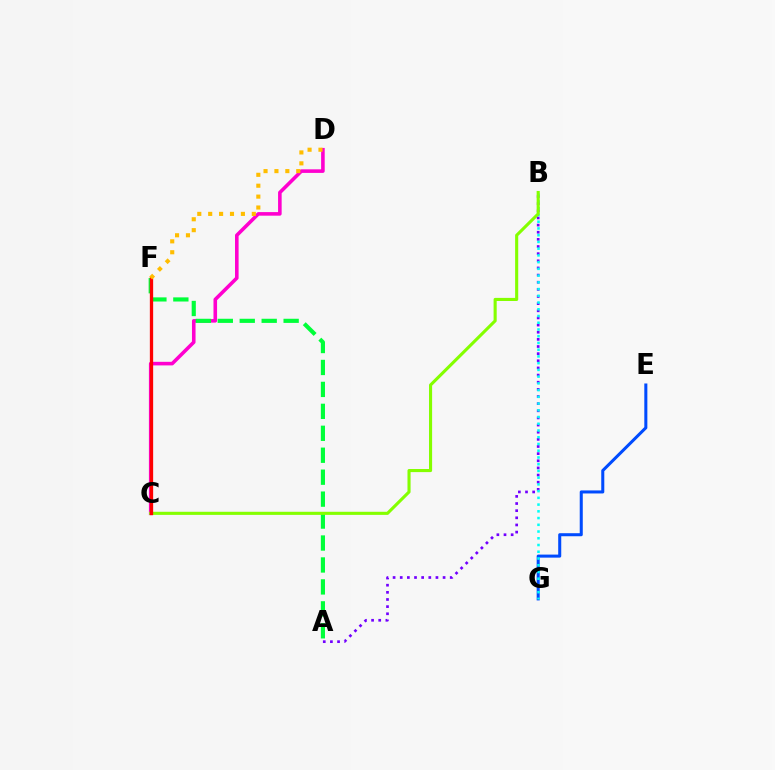{('A', 'B'): [{'color': '#7200ff', 'line_style': 'dotted', 'thickness': 1.94}], ('C', 'D'): [{'color': '#ff00cf', 'line_style': 'solid', 'thickness': 2.58}], ('E', 'G'): [{'color': '#004bff', 'line_style': 'solid', 'thickness': 2.19}], ('B', 'G'): [{'color': '#00fff6', 'line_style': 'dotted', 'thickness': 1.83}], ('A', 'F'): [{'color': '#00ff39', 'line_style': 'dashed', 'thickness': 2.98}], ('B', 'C'): [{'color': '#84ff00', 'line_style': 'solid', 'thickness': 2.23}], ('C', 'F'): [{'color': '#ff0000', 'line_style': 'solid', 'thickness': 2.38}], ('D', 'F'): [{'color': '#ffbd00', 'line_style': 'dotted', 'thickness': 2.96}]}